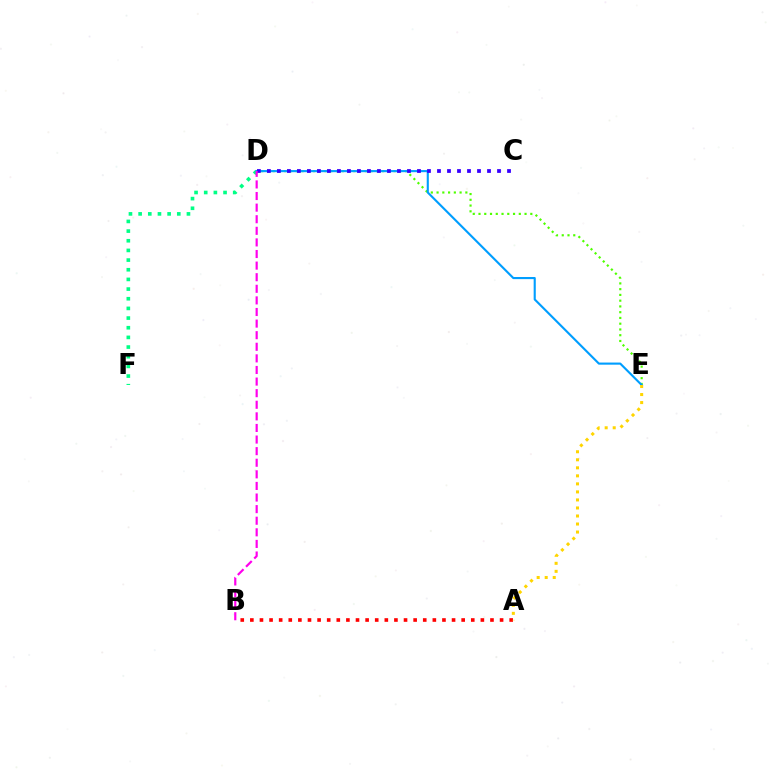{('D', 'E'): [{'color': '#4fff00', 'line_style': 'dotted', 'thickness': 1.56}, {'color': '#009eff', 'line_style': 'solid', 'thickness': 1.53}], ('D', 'F'): [{'color': '#00ff86', 'line_style': 'dotted', 'thickness': 2.63}], ('A', 'B'): [{'color': '#ff0000', 'line_style': 'dotted', 'thickness': 2.61}], ('C', 'D'): [{'color': '#3700ff', 'line_style': 'dotted', 'thickness': 2.72}], ('B', 'D'): [{'color': '#ff00ed', 'line_style': 'dashed', 'thickness': 1.58}], ('A', 'E'): [{'color': '#ffd500', 'line_style': 'dotted', 'thickness': 2.18}]}